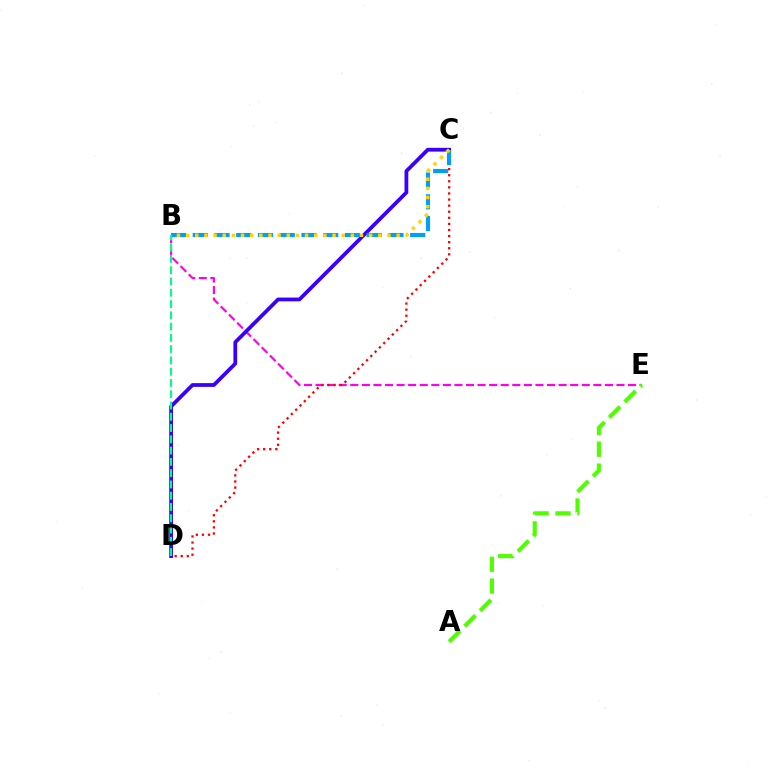{('B', 'E'): [{'color': '#ff00ed', 'line_style': 'dashed', 'thickness': 1.57}], ('C', 'D'): [{'color': '#ff0000', 'line_style': 'dotted', 'thickness': 1.65}, {'color': '#3700ff', 'line_style': 'solid', 'thickness': 2.71}], ('B', 'C'): [{'color': '#009eff', 'line_style': 'dashed', 'thickness': 2.95}, {'color': '#ffd500', 'line_style': 'dotted', 'thickness': 2.49}], ('A', 'E'): [{'color': '#4fff00', 'line_style': 'dashed', 'thickness': 2.97}], ('B', 'D'): [{'color': '#00ff86', 'line_style': 'dashed', 'thickness': 1.53}]}